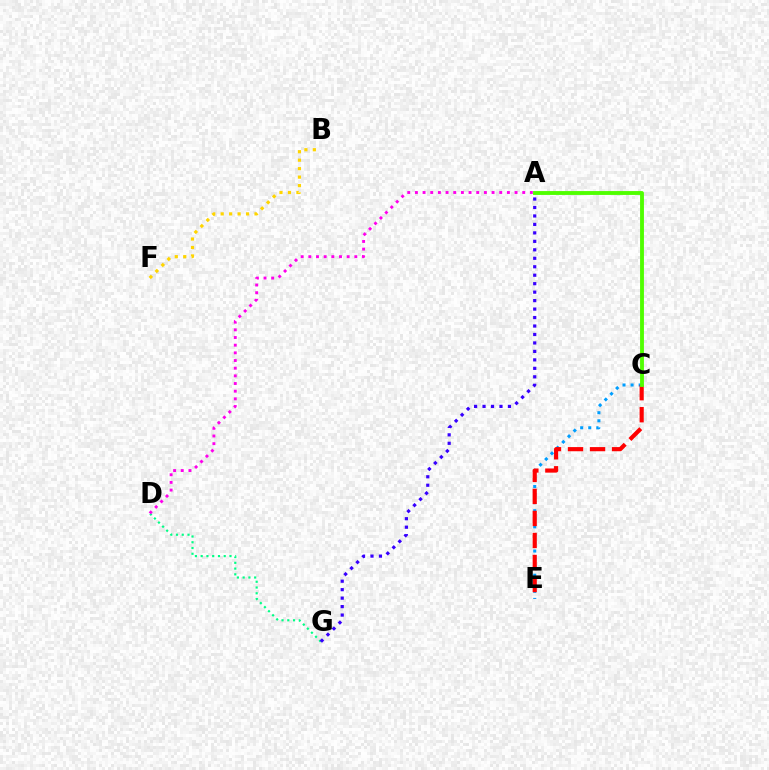{('C', 'E'): [{'color': '#009eff', 'line_style': 'dotted', 'thickness': 2.19}, {'color': '#ff0000', 'line_style': 'dashed', 'thickness': 2.99}], ('B', 'F'): [{'color': '#ffd500', 'line_style': 'dotted', 'thickness': 2.3}], ('D', 'G'): [{'color': '#00ff86', 'line_style': 'dotted', 'thickness': 1.57}], ('A', 'D'): [{'color': '#ff00ed', 'line_style': 'dotted', 'thickness': 2.08}], ('A', 'C'): [{'color': '#4fff00', 'line_style': 'solid', 'thickness': 2.78}], ('A', 'G'): [{'color': '#3700ff', 'line_style': 'dotted', 'thickness': 2.3}]}